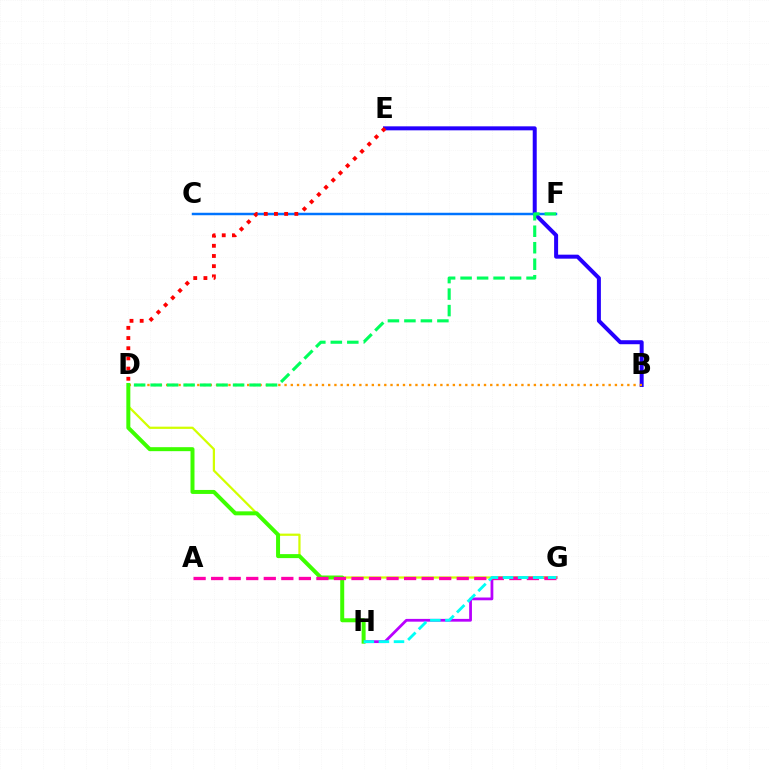{('B', 'E'): [{'color': '#2500ff', 'line_style': 'solid', 'thickness': 2.88}], ('G', 'H'): [{'color': '#b900ff', 'line_style': 'solid', 'thickness': 2.0}, {'color': '#00fff6', 'line_style': 'dashed', 'thickness': 2.05}], ('D', 'G'): [{'color': '#d1ff00', 'line_style': 'solid', 'thickness': 1.61}], ('C', 'F'): [{'color': '#0074ff', 'line_style': 'solid', 'thickness': 1.78}], ('B', 'D'): [{'color': '#ff9400', 'line_style': 'dotted', 'thickness': 1.69}], ('D', 'H'): [{'color': '#3dff00', 'line_style': 'solid', 'thickness': 2.87}], ('A', 'G'): [{'color': '#ff00ac', 'line_style': 'dashed', 'thickness': 2.38}], ('D', 'E'): [{'color': '#ff0000', 'line_style': 'dotted', 'thickness': 2.77}], ('D', 'F'): [{'color': '#00ff5c', 'line_style': 'dashed', 'thickness': 2.24}]}